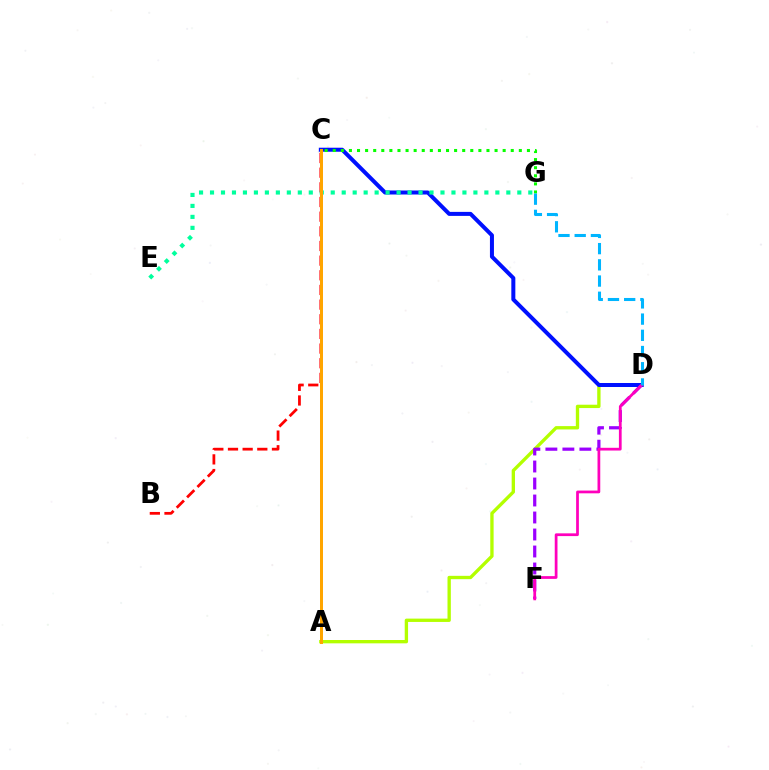{('A', 'D'): [{'color': '#b3ff00', 'line_style': 'solid', 'thickness': 2.4}], ('B', 'C'): [{'color': '#ff0000', 'line_style': 'dashed', 'thickness': 1.99}], ('C', 'D'): [{'color': '#0010ff', 'line_style': 'solid', 'thickness': 2.89}], ('C', 'G'): [{'color': '#08ff00', 'line_style': 'dotted', 'thickness': 2.2}], ('D', 'F'): [{'color': '#9b00ff', 'line_style': 'dashed', 'thickness': 2.31}, {'color': '#ff00bd', 'line_style': 'solid', 'thickness': 1.98}], ('E', 'G'): [{'color': '#00ff9d', 'line_style': 'dotted', 'thickness': 2.98}], ('D', 'G'): [{'color': '#00b5ff', 'line_style': 'dashed', 'thickness': 2.2}], ('A', 'C'): [{'color': '#ffa500', 'line_style': 'solid', 'thickness': 2.16}]}